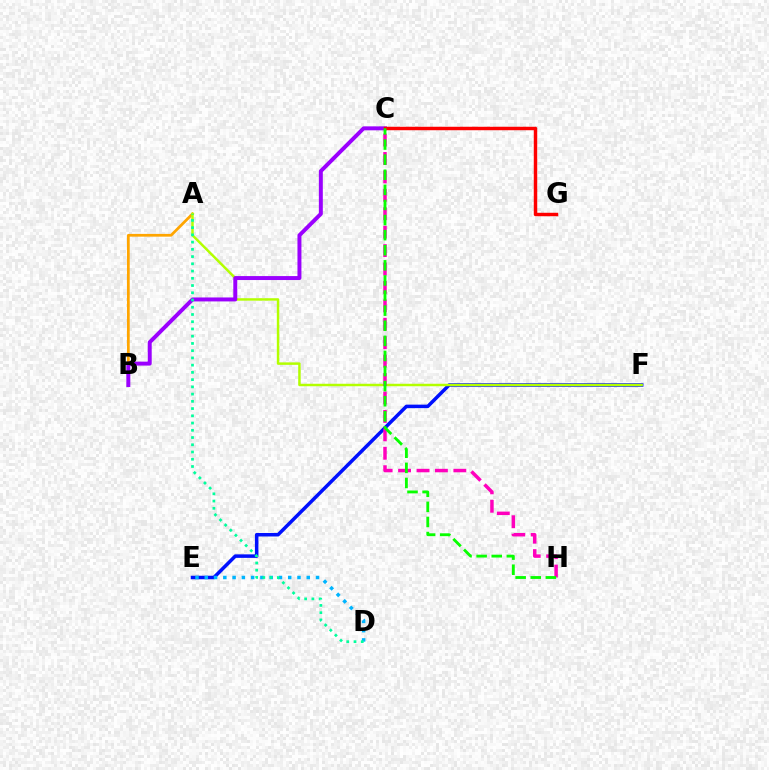{('A', 'B'): [{'color': '#ffa500', 'line_style': 'solid', 'thickness': 1.98}], ('E', 'F'): [{'color': '#0010ff', 'line_style': 'solid', 'thickness': 2.53}], ('A', 'F'): [{'color': '#b3ff00', 'line_style': 'solid', 'thickness': 1.78}], ('B', 'C'): [{'color': '#9b00ff', 'line_style': 'solid', 'thickness': 2.85}], ('D', 'E'): [{'color': '#00b5ff', 'line_style': 'dotted', 'thickness': 2.52}], ('A', 'D'): [{'color': '#00ff9d', 'line_style': 'dotted', 'thickness': 1.97}], ('C', 'G'): [{'color': '#ff0000', 'line_style': 'solid', 'thickness': 2.48}], ('C', 'H'): [{'color': '#ff00bd', 'line_style': 'dashed', 'thickness': 2.5}, {'color': '#08ff00', 'line_style': 'dashed', 'thickness': 2.05}]}